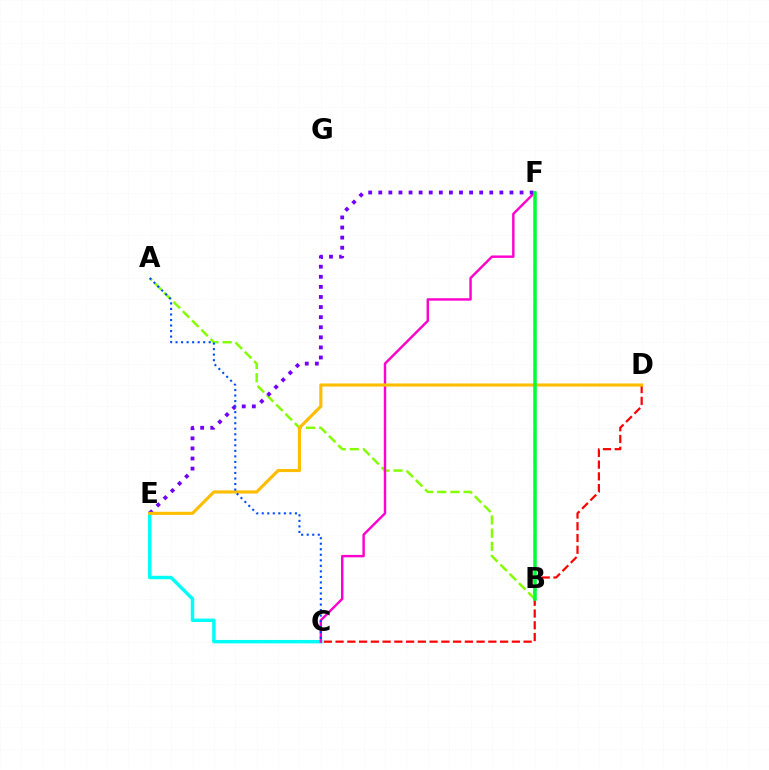{('C', 'E'): [{'color': '#00fff6', 'line_style': 'solid', 'thickness': 2.48}], ('A', 'B'): [{'color': '#84ff00', 'line_style': 'dashed', 'thickness': 1.79}], ('C', 'F'): [{'color': '#ff00cf', 'line_style': 'solid', 'thickness': 1.75}], ('C', 'D'): [{'color': '#ff0000', 'line_style': 'dashed', 'thickness': 1.6}], ('E', 'F'): [{'color': '#7200ff', 'line_style': 'dotted', 'thickness': 2.74}], ('D', 'E'): [{'color': '#ffbd00', 'line_style': 'solid', 'thickness': 2.25}], ('B', 'F'): [{'color': '#00ff39', 'line_style': 'solid', 'thickness': 2.55}], ('A', 'C'): [{'color': '#004bff', 'line_style': 'dotted', 'thickness': 1.5}]}